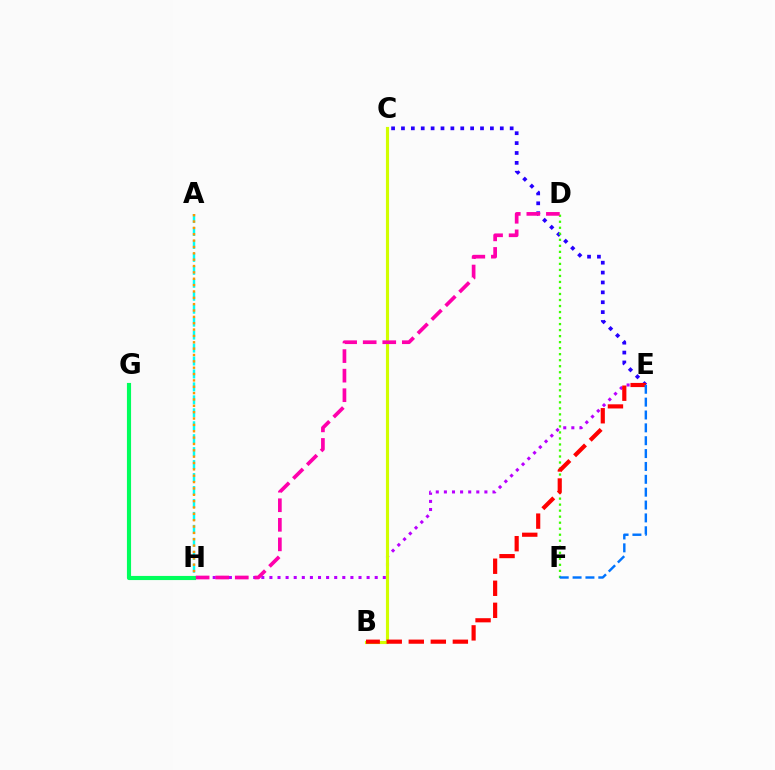{('E', 'H'): [{'color': '#b900ff', 'line_style': 'dotted', 'thickness': 2.2}], ('C', 'E'): [{'color': '#2500ff', 'line_style': 'dotted', 'thickness': 2.69}], ('A', 'H'): [{'color': '#00fff6', 'line_style': 'dashed', 'thickness': 1.76}, {'color': '#ff9400', 'line_style': 'dotted', 'thickness': 1.73}], ('D', 'F'): [{'color': '#3dff00', 'line_style': 'dotted', 'thickness': 1.64}], ('B', 'C'): [{'color': '#d1ff00', 'line_style': 'solid', 'thickness': 2.26}], ('G', 'H'): [{'color': '#00ff5c', 'line_style': 'solid', 'thickness': 2.98}], ('D', 'H'): [{'color': '#ff00ac', 'line_style': 'dashed', 'thickness': 2.66}], ('B', 'E'): [{'color': '#ff0000', 'line_style': 'dashed', 'thickness': 2.99}], ('E', 'F'): [{'color': '#0074ff', 'line_style': 'dashed', 'thickness': 1.75}]}